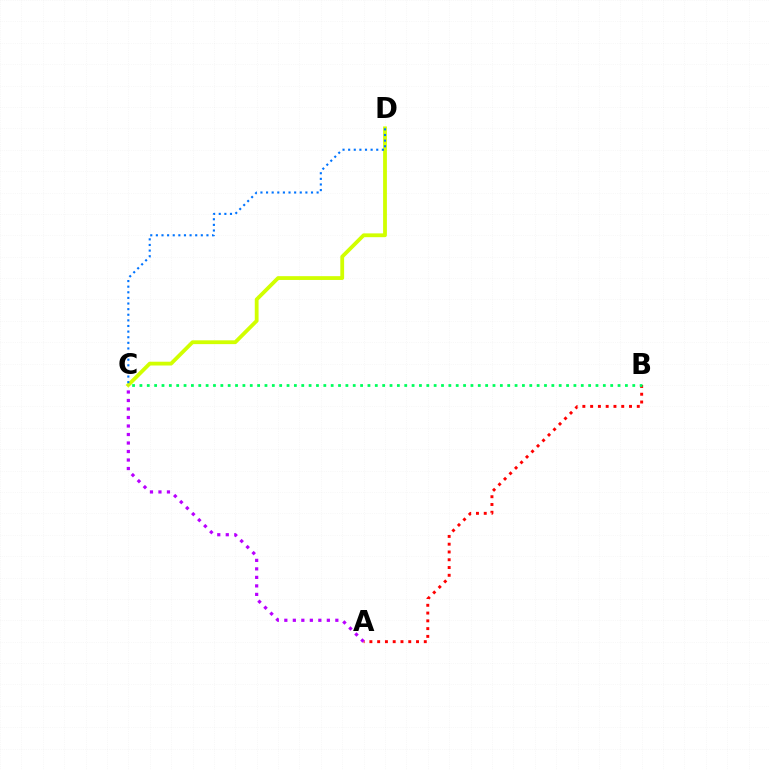{('C', 'D'): [{'color': '#d1ff00', 'line_style': 'solid', 'thickness': 2.74}, {'color': '#0074ff', 'line_style': 'dotted', 'thickness': 1.53}], ('A', 'B'): [{'color': '#ff0000', 'line_style': 'dotted', 'thickness': 2.11}], ('B', 'C'): [{'color': '#00ff5c', 'line_style': 'dotted', 'thickness': 2.0}], ('A', 'C'): [{'color': '#b900ff', 'line_style': 'dotted', 'thickness': 2.31}]}